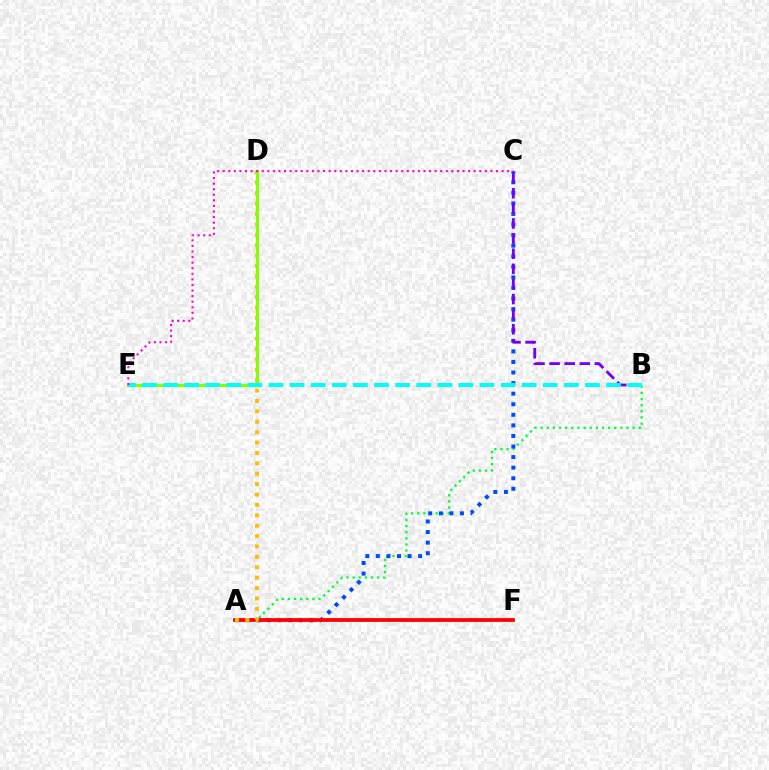{('A', 'B'): [{'color': '#00ff39', 'line_style': 'dotted', 'thickness': 1.67}], ('A', 'C'): [{'color': '#004bff', 'line_style': 'dotted', 'thickness': 2.87}], ('A', 'F'): [{'color': '#ff0000', 'line_style': 'solid', 'thickness': 2.71}], ('A', 'D'): [{'color': '#ffbd00', 'line_style': 'dotted', 'thickness': 2.82}], ('B', 'C'): [{'color': '#7200ff', 'line_style': 'dashed', 'thickness': 2.05}], ('D', 'E'): [{'color': '#84ff00', 'line_style': 'solid', 'thickness': 2.22}], ('B', 'E'): [{'color': '#00fff6', 'line_style': 'dashed', 'thickness': 2.87}], ('C', 'E'): [{'color': '#ff00cf', 'line_style': 'dotted', 'thickness': 1.52}]}